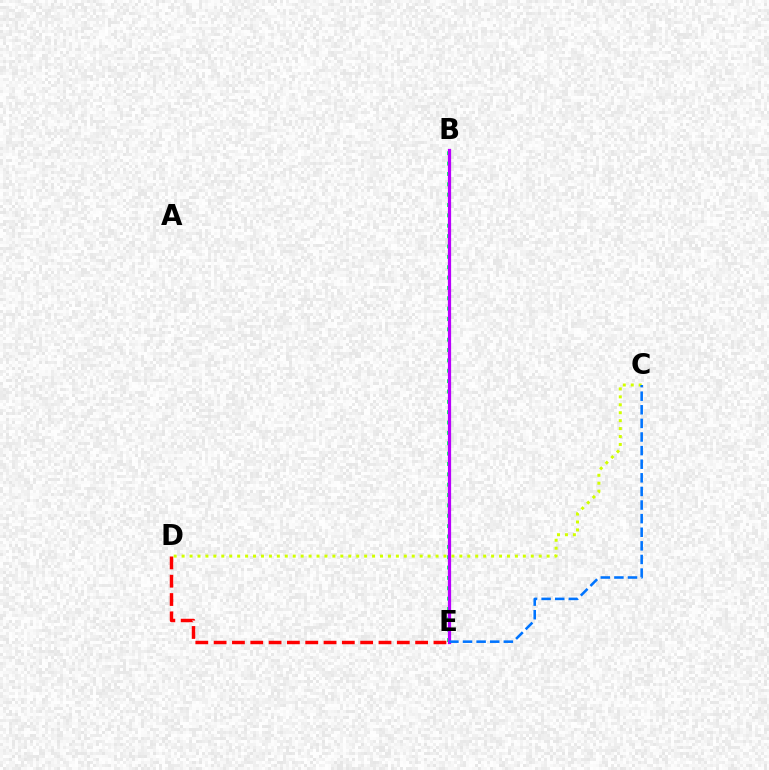{('B', 'E'): [{'color': '#00ff5c', 'line_style': 'dotted', 'thickness': 2.81}, {'color': '#b900ff', 'line_style': 'solid', 'thickness': 2.33}], ('C', 'D'): [{'color': '#d1ff00', 'line_style': 'dotted', 'thickness': 2.16}], ('C', 'E'): [{'color': '#0074ff', 'line_style': 'dashed', 'thickness': 1.85}], ('D', 'E'): [{'color': '#ff0000', 'line_style': 'dashed', 'thickness': 2.49}]}